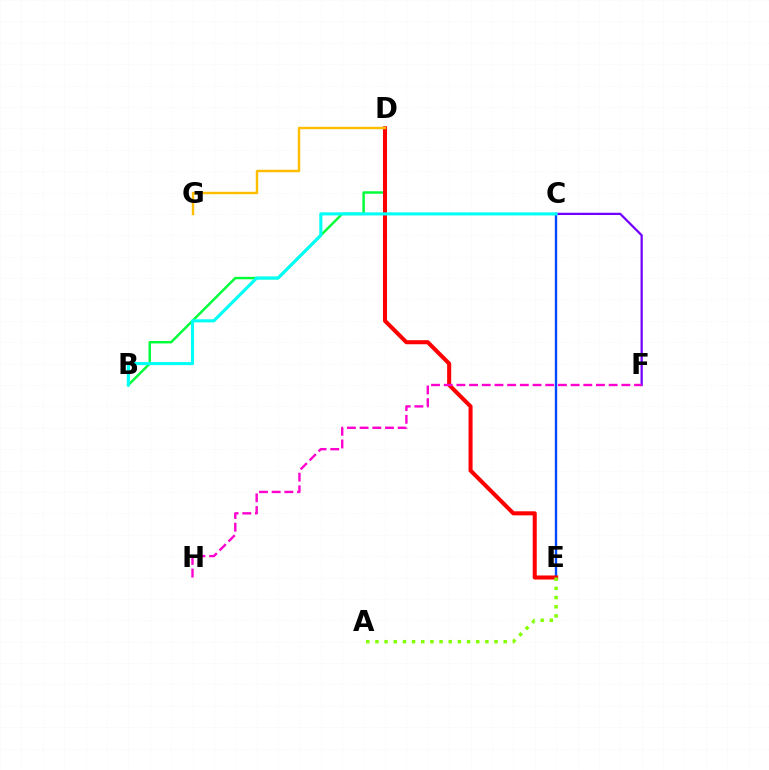{('B', 'D'): [{'color': '#00ff39', 'line_style': 'solid', 'thickness': 1.76}], ('C', 'F'): [{'color': '#7200ff', 'line_style': 'solid', 'thickness': 1.62}], ('C', 'E'): [{'color': '#004bff', 'line_style': 'solid', 'thickness': 1.7}], ('D', 'E'): [{'color': '#ff0000', 'line_style': 'solid', 'thickness': 2.92}], ('D', 'G'): [{'color': '#ffbd00', 'line_style': 'solid', 'thickness': 1.76}], ('F', 'H'): [{'color': '#ff00cf', 'line_style': 'dashed', 'thickness': 1.72}], ('B', 'C'): [{'color': '#00fff6', 'line_style': 'solid', 'thickness': 2.23}], ('A', 'E'): [{'color': '#84ff00', 'line_style': 'dotted', 'thickness': 2.49}]}